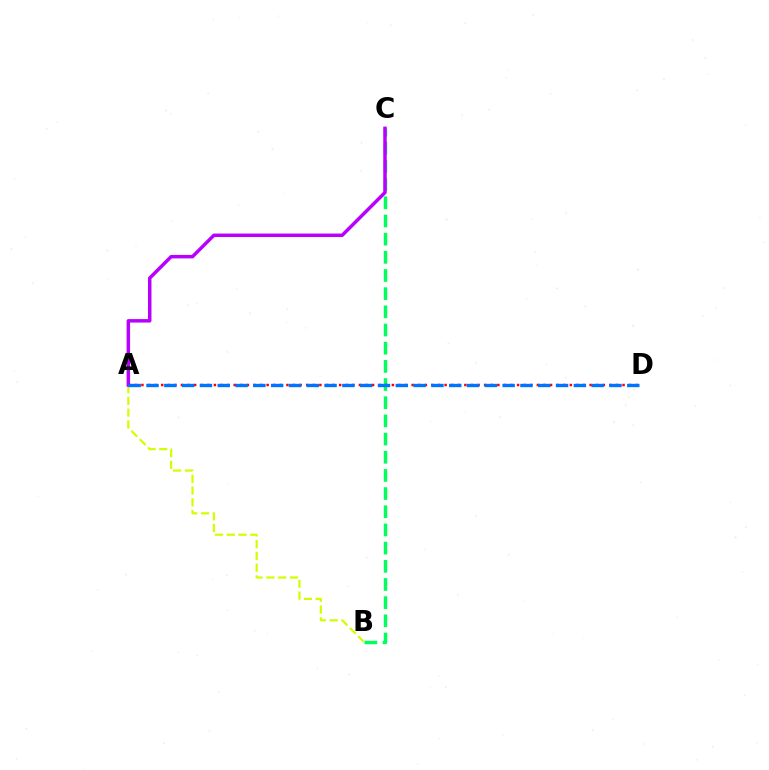{('B', 'C'): [{'color': '#00ff5c', 'line_style': 'dashed', 'thickness': 2.47}], ('A', 'D'): [{'color': '#ff0000', 'line_style': 'dotted', 'thickness': 1.79}, {'color': '#0074ff', 'line_style': 'dashed', 'thickness': 2.42}], ('A', 'B'): [{'color': '#d1ff00', 'line_style': 'dashed', 'thickness': 1.6}], ('A', 'C'): [{'color': '#b900ff', 'line_style': 'solid', 'thickness': 2.5}]}